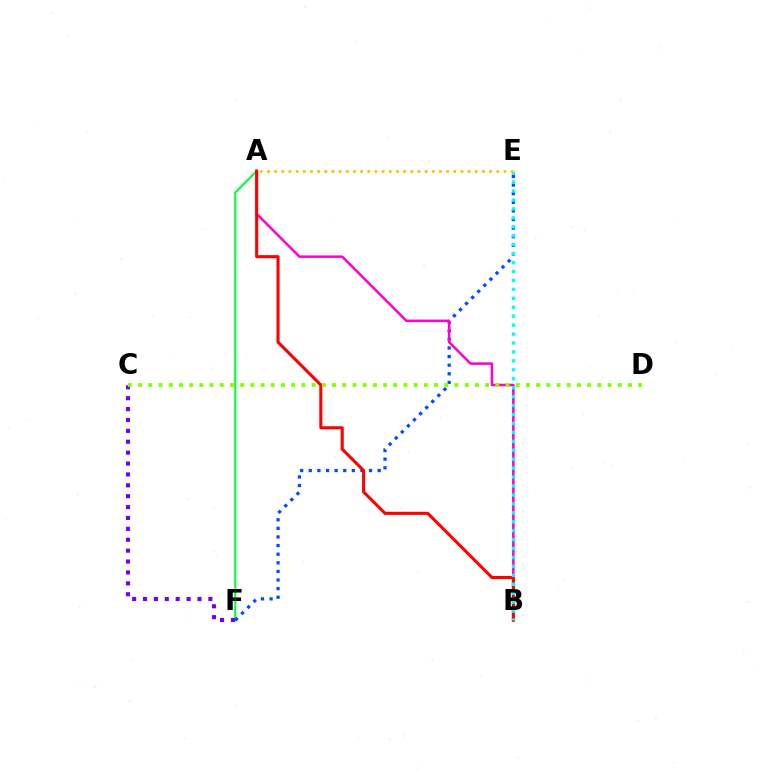{('A', 'F'): [{'color': '#00ff39', 'line_style': 'solid', 'thickness': 1.54}], ('C', 'F'): [{'color': '#7200ff', 'line_style': 'dotted', 'thickness': 2.96}], ('E', 'F'): [{'color': '#004bff', 'line_style': 'dotted', 'thickness': 2.34}], ('A', 'B'): [{'color': '#ff00cf', 'line_style': 'solid', 'thickness': 1.81}, {'color': '#ff0000', 'line_style': 'solid', 'thickness': 2.21}], ('C', 'D'): [{'color': '#84ff00', 'line_style': 'dotted', 'thickness': 2.77}], ('B', 'E'): [{'color': '#00fff6', 'line_style': 'dotted', 'thickness': 2.43}], ('A', 'E'): [{'color': '#ffbd00', 'line_style': 'dotted', 'thickness': 1.95}]}